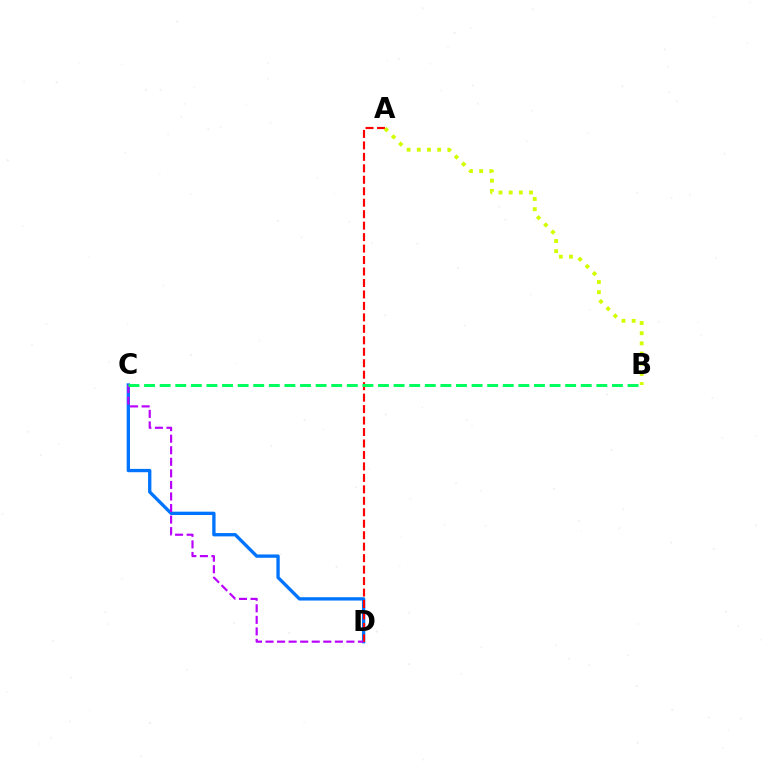{('C', 'D'): [{'color': '#0074ff', 'line_style': 'solid', 'thickness': 2.39}, {'color': '#b900ff', 'line_style': 'dashed', 'thickness': 1.57}], ('A', 'D'): [{'color': '#ff0000', 'line_style': 'dashed', 'thickness': 1.56}], ('A', 'B'): [{'color': '#d1ff00', 'line_style': 'dotted', 'thickness': 2.77}], ('B', 'C'): [{'color': '#00ff5c', 'line_style': 'dashed', 'thickness': 2.12}]}